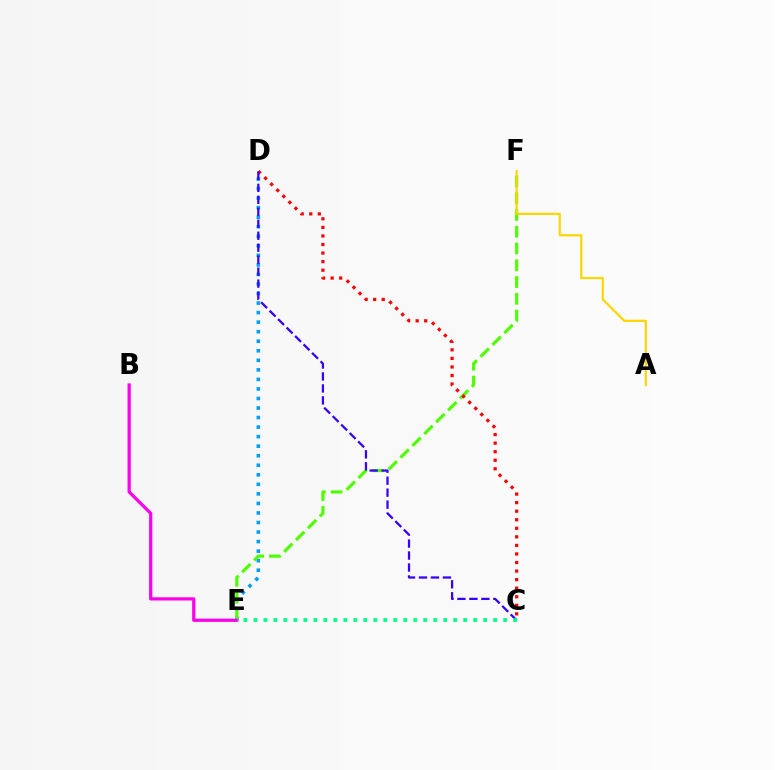{('D', 'E'): [{'color': '#009eff', 'line_style': 'dotted', 'thickness': 2.59}], ('E', 'F'): [{'color': '#4fff00', 'line_style': 'dashed', 'thickness': 2.28}], ('B', 'E'): [{'color': '#ff00ed', 'line_style': 'solid', 'thickness': 2.32}], ('C', 'D'): [{'color': '#ff0000', 'line_style': 'dotted', 'thickness': 2.32}, {'color': '#3700ff', 'line_style': 'dashed', 'thickness': 1.63}], ('A', 'F'): [{'color': '#ffd500', 'line_style': 'solid', 'thickness': 1.59}], ('C', 'E'): [{'color': '#00ff86', 'line_style': 'dotted', 'thickness': 2.71}]}